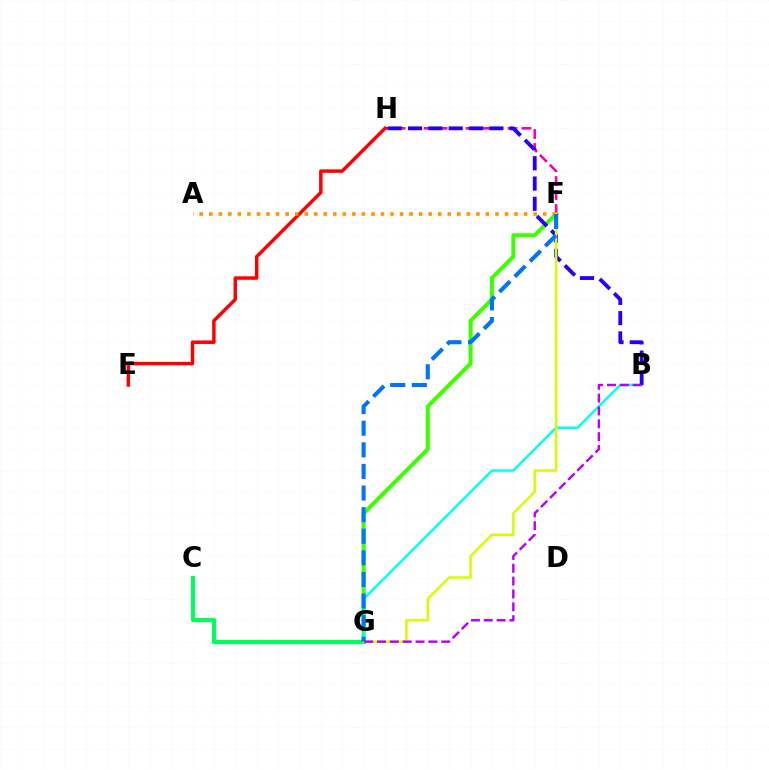{('F', 'G'): [{'color': '#3dff00', 'line_style': 'solid', 'thickness': 2.9}, {'color': '#d1ff00', 'line_style': 'solid', 'thickness': 1.8}, {'color': '#0074ff', 'line_style': 'dashed', 'thickness': 2.94}], ('B', 'G'): [{'color': '#00fff6', 'line_style': 'solid', 'thickness': 1.77}, {'color': '#b900ff', 'line_style': 'dashed', 'thickness': 1.75}], ('F', 'H'): [{'color': '#ff00ac', 'line_style': 'dashed', 'thickness': 1.9}], ('E', 'H'): [{'color': '#ff0000', 'line_style': 'solid', 'thickness': 2.5}], ('A', 'F'): [{'color': '#ff9400', 'line_style': 'dotted', 'thickness': 2.59}], ('B', 'H'): [{'color': '#2500ff', 'line_style': 'dashed', 'thickness': 2.76}], ('C', 'G'): [{'color': '#00ff5c', 'line_style': 'solid', 'thickness': 2.98}]}